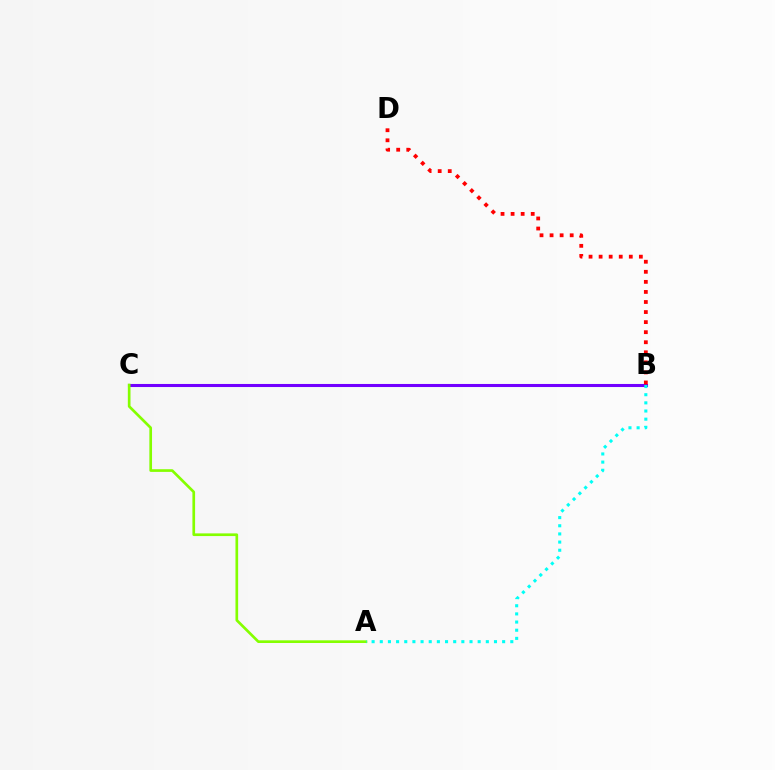{('B', 'C'): [{'color': '#7200ff', 'line_style': 'solid', 'thickness': 2.2}], ('B', 'D'): [{'color': '#ff0000', 'line_style': 'dotted', 'thickness': 2.73}], ('A', 'C'): [{'color': '#84ff00', 'line_style': 'solid', 'thickness': 1.93}], ('A', 'B'): [{'color': '#00fff6', 'line_style': 'dotted', 'thickness': 2.22}]}